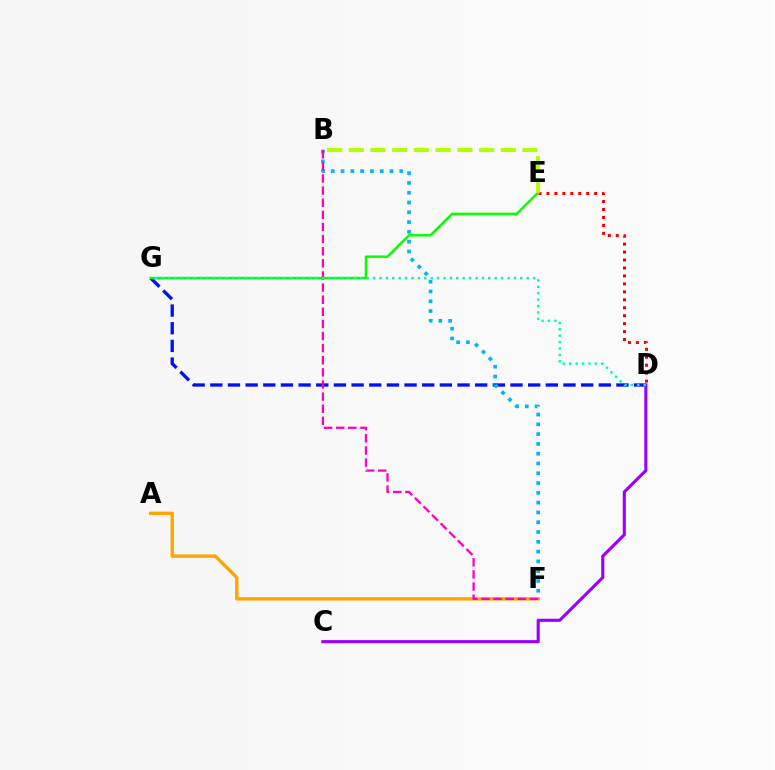{('A', 'F'): [{'color': '#ffa500', 'line_style': 'solid', 'thickness': 2.43}], ('D', 'G'): [{'color': '#0010ff', 'line_style': 'dashed', 'thickness': 2.4}, {'color': '#00ff9d', 'line_style': 'dotted', 'thickness': 1.74}], ('C', 'D'): [{'color': '#9b00ff', 'line_style': 'solid', 'thickness': 2.24}], ('D', 'E'): [{'color': '#ff0000', 'line_style': 'dotted', 'thickness': 2.16}], ('B', 'F'): [{'color': '#00b5ff', 'line_style': 'dotted', 'thickness': 2.66}, {'color': '#ff00bd', 'line_style': 'dashed', 'thickness': 1.65}], ('E', 'G'): [{'color': '#08ff00', 'line_style': 'solid', 'thickness': 1.78}], ('B', 'E'): [{'color': '#b3ff00', 'line_style': 'dashed', 'thickness': 2.95}]}